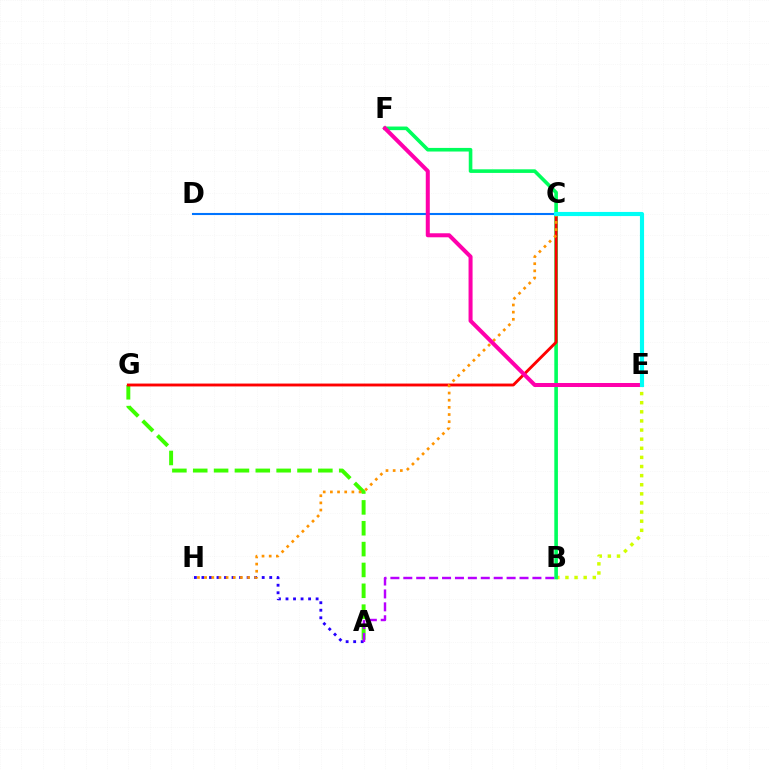{('A', 'H'): [{'color': '#2500ff', 'line_style': 'dotted', 'thickness': 2.05}], ('A', 'G'): [{'color': '#3dff00', 'line_style': 'dashed', 'thickness': 2.83}], ('B', 'E'): [{'color': '#d1ff00', 'line_style': 'dotted', 'thickness': 2.48}], ('B', 'F'): [{'color': '#00ff5c', 'line_style': 'solid', 'thickness': 2.6}], ('C', 'G'): [{'color': '#ff0000', 'line_style': 'solid', 'thickness': 2.07}], ('C', 'D'): [{'color': '#0074ff', 'line_style': 'solid', 'thickness': 1.51}], ('C', 'H'): [{'color': '#ff9400', 'line_style': 'dotted', 'thickness': 1.95}], ('E', 'F'): [{'color': '#ff00ac', 'line_style': 'solid', 'thickness': 2.89}], ('C', 'E'): [{'color': '#00fff6', 'line_style': 'solid', 'thickness': 2.98}], ('A', 'B'): [{'color': '#b900ff', 'line_style': 'dashed', 'thickness': 1.75}]}